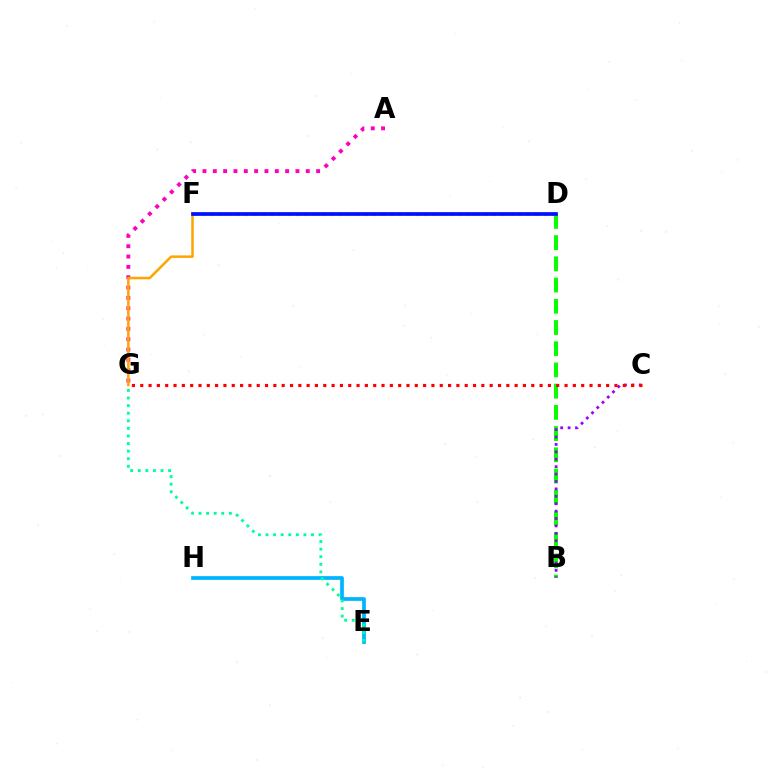{('B', 'D'): [{'color': '#08ff00', 'line_style': 'dashed', 'thickness': 2.88}], ('A', 'G'): [{'color': '#ff00bd', 'line_style': 'dotted', 'thickness': 2.81}], ('E', 'H'): [{'color': '#00b5ff', 'line_style': 'solid', 'thickness': 2.68}], ('B', 'C'): [{'color': '#9b00ff', 'line_style': 'dotted', 'thickness': 2.01}], ('F', 'G'): [{'color': '#ffa500', 'line_style': 'solid', 'thickness': 1.81}], ('E', 'G'): [{'color': '#00ff9d', 'line_style': 'dotted', 'thickness': 2.06}], ('D', 'F'): [{'color': '#b3ff00', 'line_style': 'dotted', 'thickness': 2.32}, {'color': '#0010ff', 'line_style': 'solid', 'thickness': 2.67}], ('C', 'G'): [{'color': '#ff0000', 'line_style': 'dotted', 'thickness': 2.26}]}